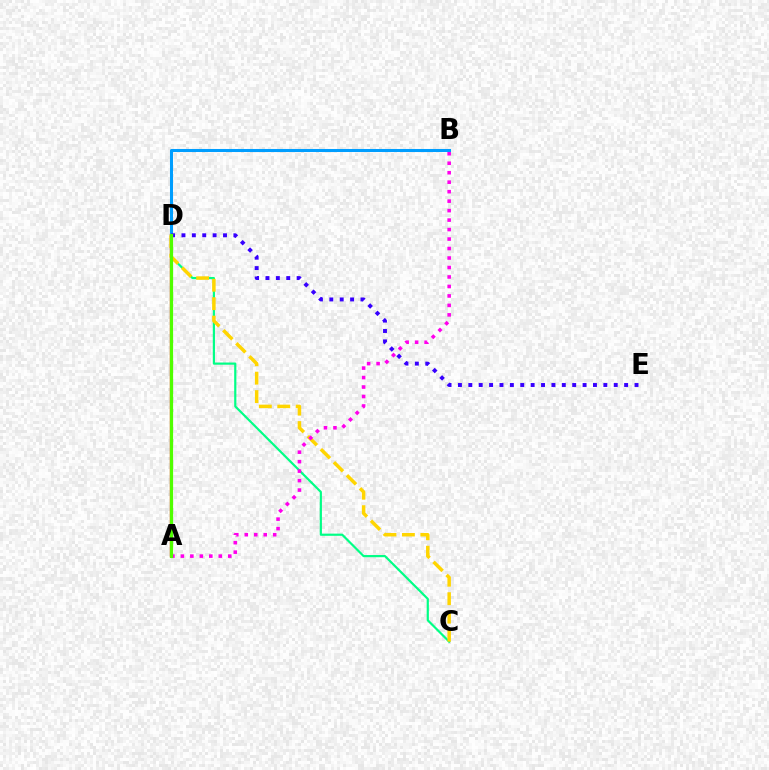{('A', 'D'): [{'color': '#ff0000', 'line_style': 'solid', 'thickness': 1.68}, {'color': '#4fff00', 'line_style': 'solid', 'thickness': 2.33}], ('C', 'D'): [{'color': '#00ff86', 'line_style': 'solid', 'thickness': 1.57}, {'color': '#ffd500', 'line_style': 'dashed', 'thickness': 2.51}], ('A', 'B'): [{'color': '#ff00ed', 'line_style': 'dotted', 'thickness': 2.57}], ('B', 'D'): [{'color': '#009eff', 'line_style': 'solid', 'thickness': 2.19}], ('D', 'E'): [{'color': '#3700ff', 'line_style': 'dotted', 'thickness': 2.82}]}